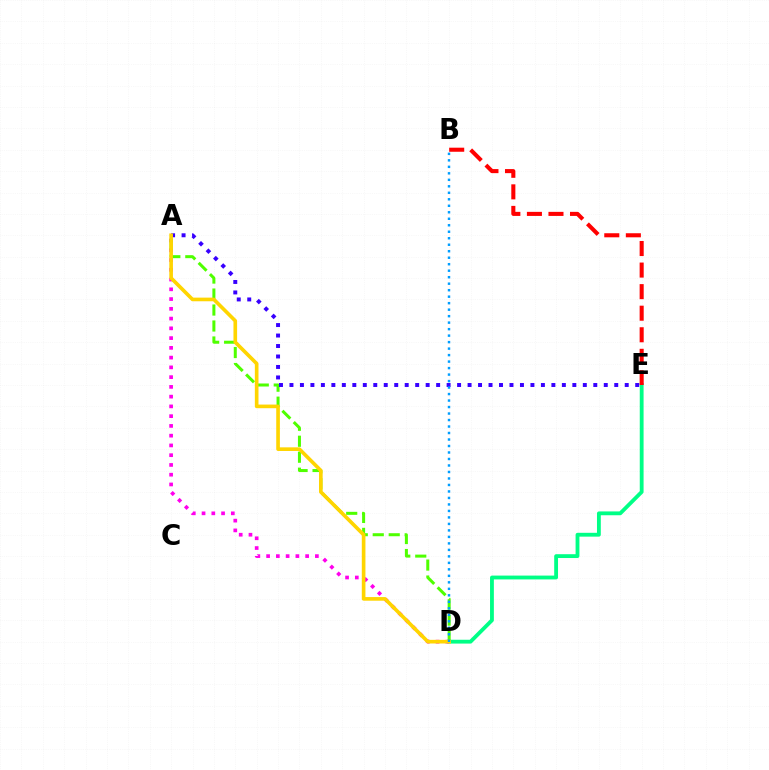{('D', 'E'): [{'color': '#00ff86', 'line_style': 'solid', 'thickness': 2.75}], ('A', 'D'): [{'color': '#ff00ed', 'line_style': 'dotted', 'thickness': 2.65}, {'color': '#4fff00', 'line_style': 'dashed', 'thickness': 2.17}, {'color': '#ffd500', 'line_style': 'solid', 'thickness': 2.62}], ('B', 'E'): [{'color': '#ff0000', 'line_style': 'dashed', 'thickness': 2.93}], ('A', 'E'): [{'color': '#3700ff', 'line_style': 'dotted', 'thickness': 2.85}], ('B', 'D'): [{'color': '#009eff', 'line_style': 'dotted', 'thickness': 1.76}]}